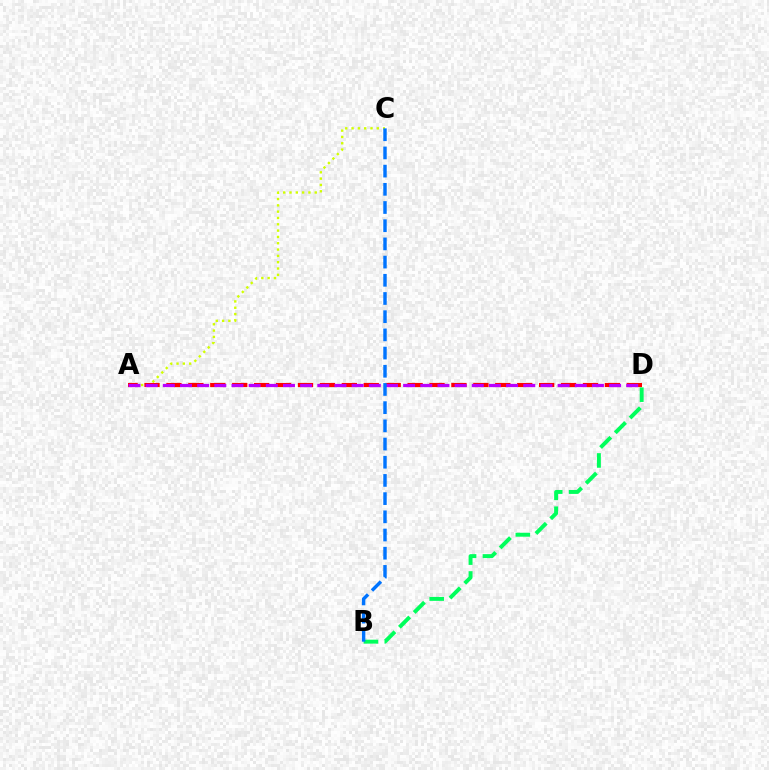{('A', 'C'): [{'color': '#d1ff00', 'line_style': 'dotted', 'thickness': 1.72}], ('B', 'D'): [{'color': '#00ff5c', 'line_style': 'dashed', 'thickness': 2.84}], ('A', 'D'): [{'color': '#ff0000', 'line_style': 'dashed', 'thickness': 2.98}, {'color': '#b900ff', 'line_style': 'dashed', 'thickness': 2.33}], ('B', 'C'): [{'color': '#0074ff', 'line_style': 'dashed', 'thickness': 2.47}]}